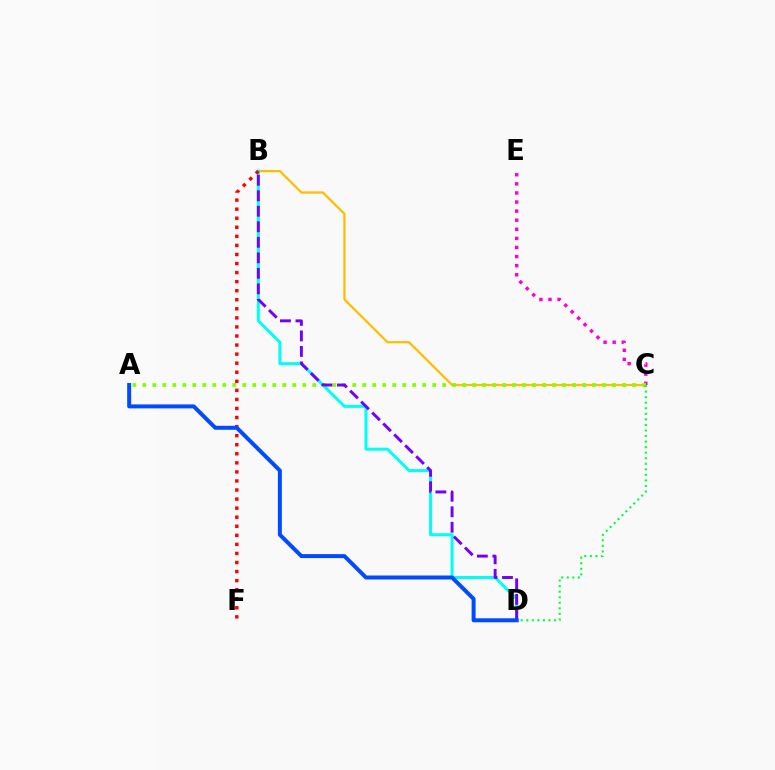{('B', 'C'): [{'color': '#ffbd00', 'line_style': 'solid', 'thickness': 1.62}], ('B', 'D'): [{'color': '#00fff6', 'line_style': 'solid', 'thickness': 2.16}, {'color': '#7200ff', 'line_style': 'dashed', 'thickness': 2.11}], ('C', 'E'): [{'color': '#ff00cf', 'line_style': 'dotted', 'thickness': 2.47}], ('A', 'C'): [{'color': '#84ff00', 'line_style': 'dotted', 'thickness': 2.72}], ('C', 'D'): [{'color': '#00ff39', 'line_style': 'dotted', 'thickness': 1.51}], ('B', 'F'): [{'color': '#ff0000', 'line_style': 'dotted', 'thickness': 2.46}], ('A', 'D'): [{'color': '#004bff', 'line_style': 'solid', 'thickness': 2.86}]}